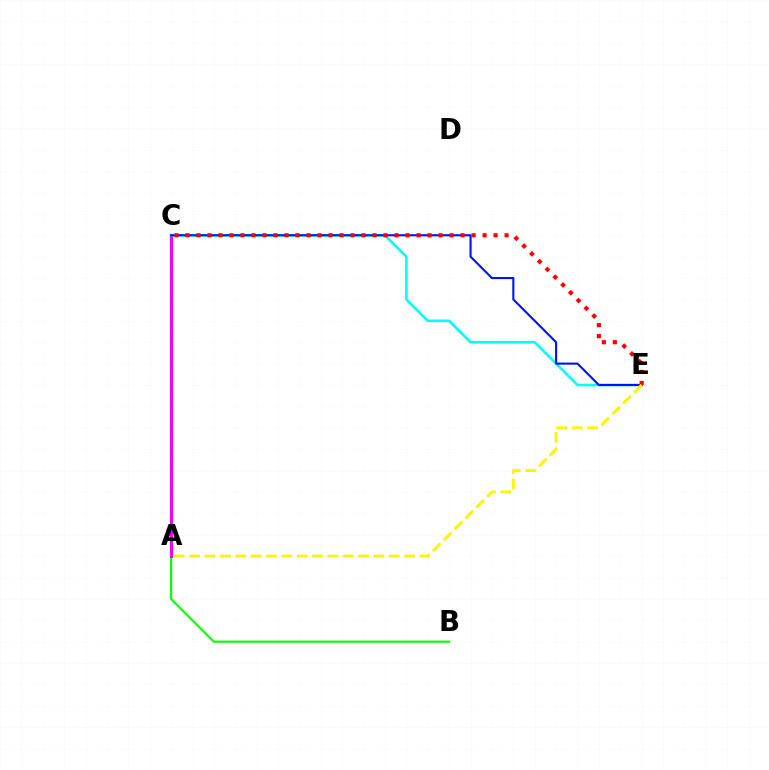{('A', 'B'): [{'color': '#08ff00', 'line_style': 'solid', 'thickness': 1.56}], ('A', 'C'): [{'color': '#ee00ff', 'line_style': 'solid', 'thickness': 2.26}], ('C', 'E'): [{'color': '#00fff6', 'line_style': 'solid', 'thickness': 1.88}, {'color': '#0010ff', 'line_style': 'solid', 'thickness': 1.5}, {'color': '#ff0000', 'line_style': 'dotted', 'thickness': 2.99}], ('A', 'E'): [{'color': '#fcf500', 'line_style': 'dashed', 'thickness': 2.09}]}